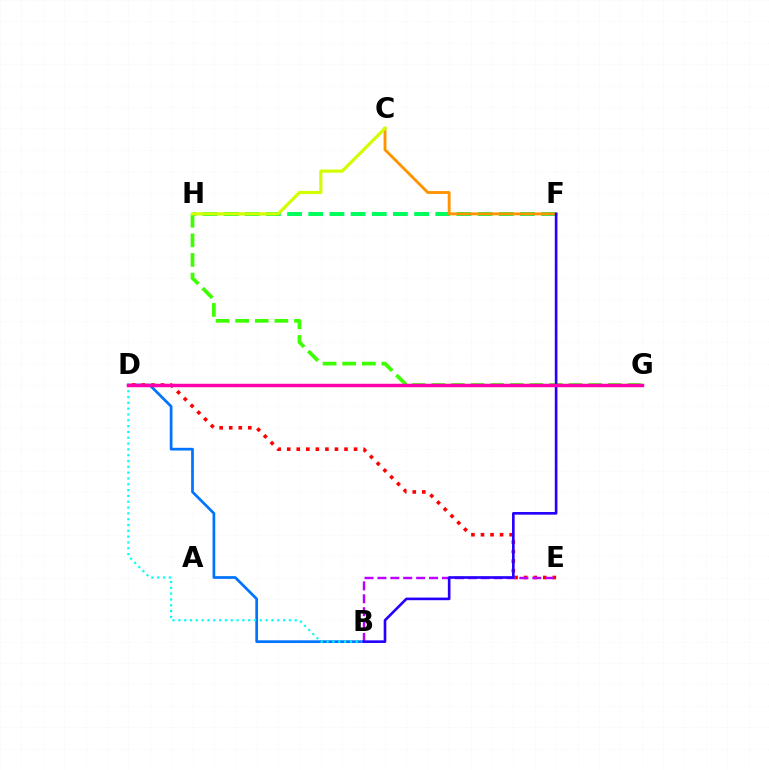{('B', 'D'): [{'color': '#0074ff', 'line_style': 'solid', 'thickness': 1.96}, {'color': '#00fff6', 'line_style': 'dotted', 'thickness': 1.58}], ('F', 'H'): [{'color': '#00ff5c', 'line_style': 'dashed', 'thickness': 2.88}], ('G', 'H'): [{'color': '#3dff00', 'line_style': 'dashed', 'thickness': 2.66}], ('D', 'E'): [{'color': '#ff0000', 'line_style': 'dotted', 'thickness': 2.59}], ('B', 'E'): [{'color': '#b900ff', 'line_style': 'dashed', 'thickness': 1.75}], ('C', 'F'): [{'color': '#ff9400', 'line_style': 'solid', 'thickness': 2.06}], ('B', 'F'): [{'color': '#2500ff', 'line_style': 'solid', 'thickness': 1.89}], ('D', 'G'): [{'color': '#ff00ac', 'line_style': 'solid', 'thickness': 2.5}], ('C', 'H'): [{'color': '#d1ff00', 'line_style': 'solid', 'thickness': 2.3}]}